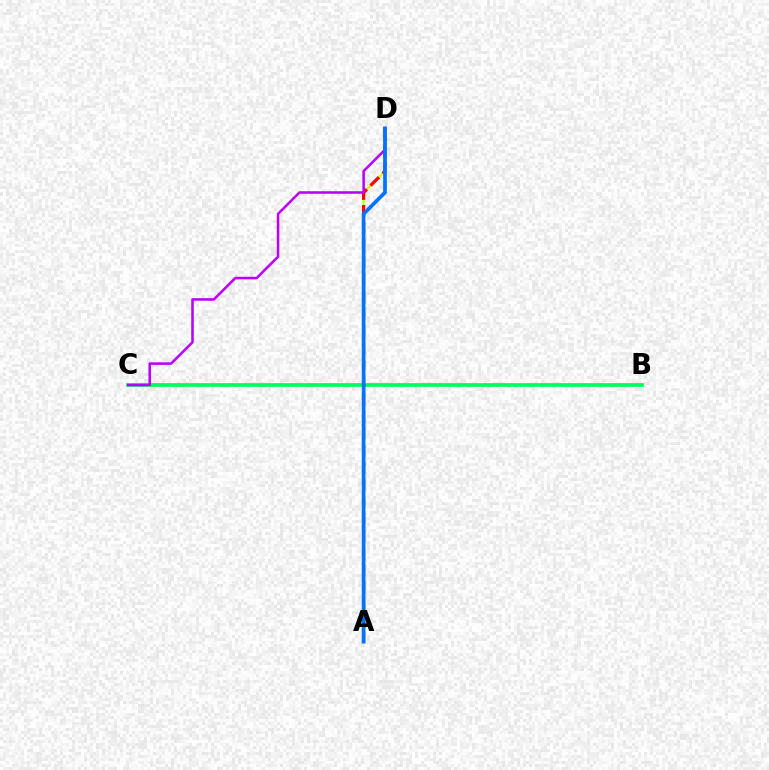{('A', 'D'): [{'color': '#d1ff00', 'line_style': 'solid', 'thickness': 1.58}, {'color': '#ff0000', 'line_style': 'dashed', 'thickness': 2.32}, {'color': '#0074ff', 'line_style': 'solid', 'thickness': 2.67}], ('B', 'C'): [{'color': '#00ff5c', 'line_style': 'solid', 'thickness': 2.69}], ('C', 'D'): [{'color': '#b900ff', 'line_style': 'solid', 'thickness': 1.83}]}